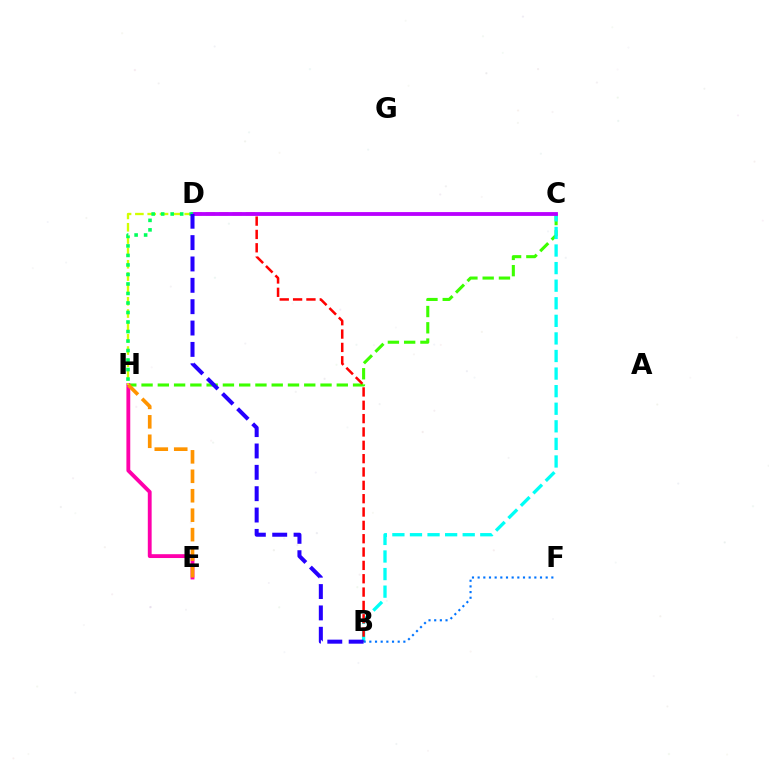{('C', 'H'): [{'color': '#3dff00', 'line_style': 'dashed', 'thickness': 2.21}], ('E', 'H'): [{'color': '#ff00ac', 'line_style': 'solid', 'thickness': 2.77}, {'color': '#ff9400', 'line_style': 'dashed', 'thickness': 2.64}], ('B', 'C'): [{'color': '#00fff6', 'line_style': 'dashed', 'thickness': 2.39}], ('B', 'D'): [{'color': '#ff0000', 'line_style': 'dashed', 'thickness': 1.81}, {'color': '#2500ff', 'line_style': 'dashed', 'thickness': 2.9}], ('D', 'H'): [{'color': '#d1ff00', 'line_style': 'dashed', 'thickness': 1.67}, {'color': '#00ff5c', 'line_style': 'dotted', 'thickness': 2.58}], ('C', 'D'): [{'color': '#b900ff', 'line_style': 'solid', 'thickness': 2.75}], ('B', 'F'): [{'color': '#0074ff', 'line_style': 'dotted', 'thickness': 1.54}]}